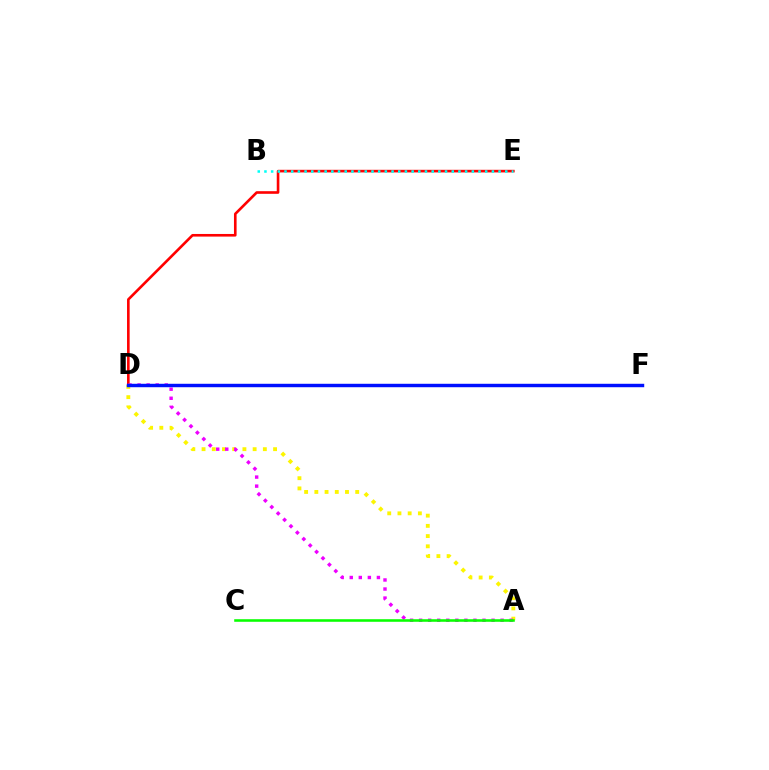{('A', 'D'): [{'color': '#fcf500', 'line_style': 'dotted', 'thickness': 2.78}, {'color': '#ee00ff', 'line_style': 'dotted', 'thickness': 2.46}], ('D', 'E'): [{'color': '#ff0000', 'line_style': 'solid', 'thickness': 1.89}], ('B', 'E'): [{'color': '#00fff6', 'line_style': 'dotted', 'thickness': 1.82}], ('A', 'C'): [{'color': '#08ff00', 'line_style': 'solid', 'thickness': 1.85}], ('D', 'F'): [{'color': '#0010ff', 'line_style': 'solid', 'thickness': 2.48}]}